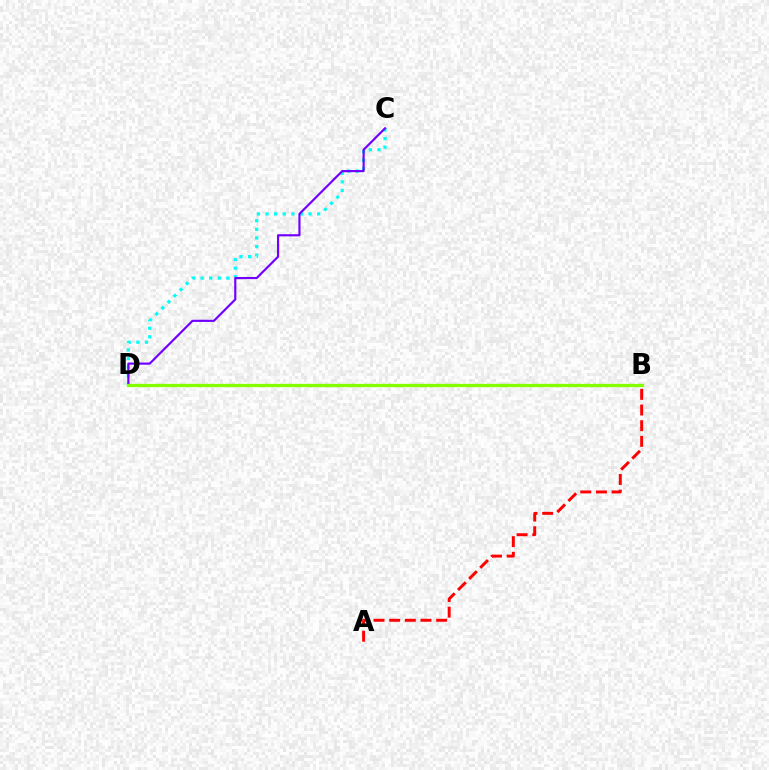{('A', 'B'): [{'color': '#ff0000', 'line_style': 'dashed', 'thickness': 2.13}], ('C', 'D'): [{'color': '#00fff6', 'line_style': 'dotted', 'thickness': 2.34}, {'color': '#7200ff', 'line_style': 'solid', 'thickness': 1.56}], ('B', 'D'): [{'color': '#84ff00', 'line_style': 'solid', 'thickness': 2.38}]}